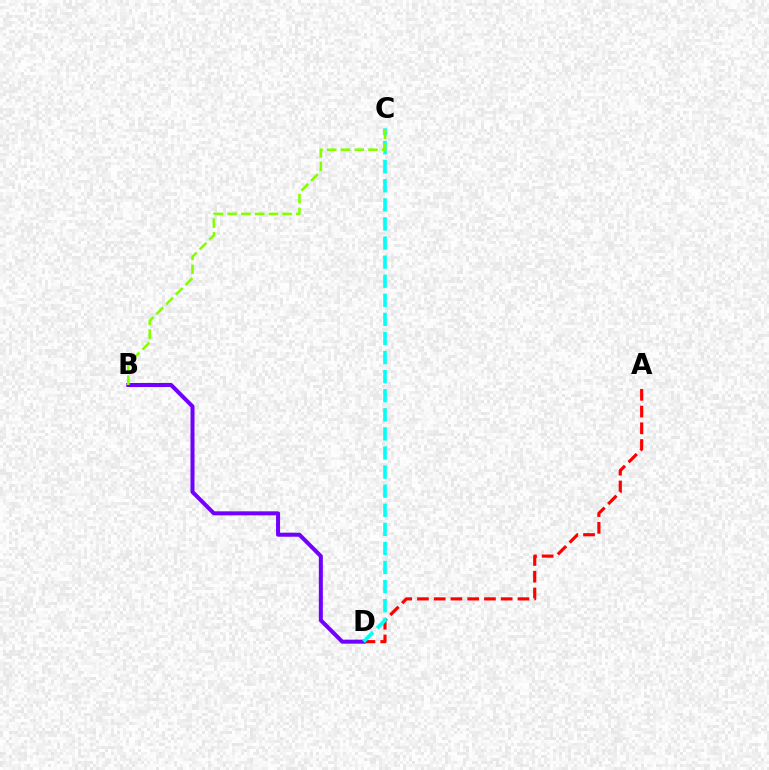{('A', 'D'): [{'color': '#ff0000', 'line_style': 'dashed', 'thickness': 2.28}], ('B', 'D'): [{'color': '#7200ff', 'line_style': 'solid', 'thickness': 2.89}], ('C', 'D'): [{'color': '#00fff6', 'line_style': 'dashed', 'thickness': 2.59}], ('B', 'C'): [{'color': '#84ff00', 'line_style': 'dashed', 'thickness': 1.87}]}